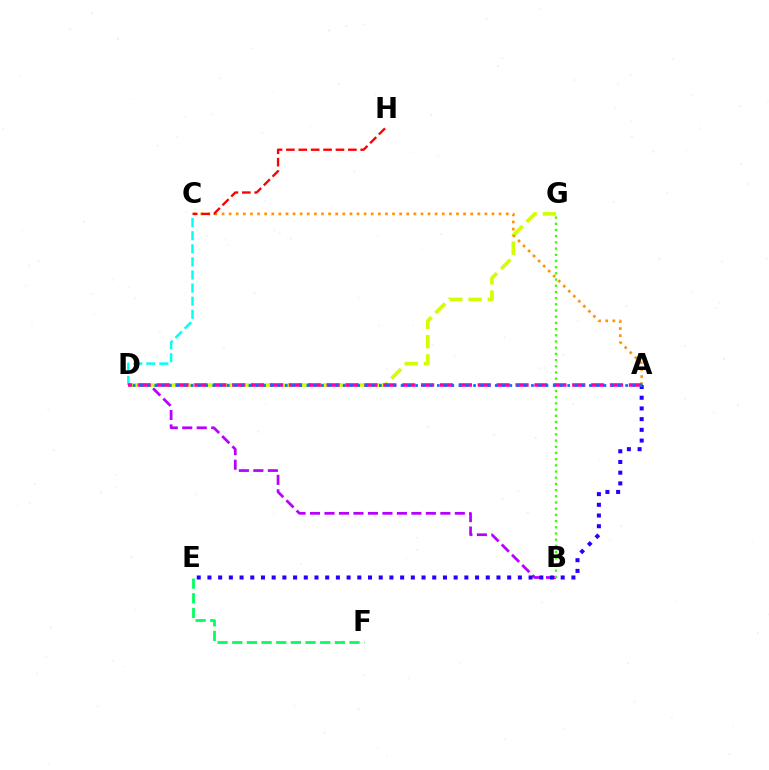{('B', 'D'): [{'color': '#b900ff', 'line_style': 'dashed', 'thickness': 1.97}], ('D', 'G'): [{'color': '#d1ff00', 'line_style': 'dashed', 'thickness': 2.62}], ('A', 'C'): [{'color': '#ff9400', 'line_style': 'dotted', 'thickness': 1.93}], ('C', 'H'): [{'color': '#ff0000', 'line_style': 'dashed', 'thickness': 1.68}], ('C', 'D'): [{'color': '#00fff6', 'line_style': 'dashed', 'thickness': 1.78}], ('E', 'F'): [{'color': '#00ff5c', 'line_style': 'dashed', 'thickness': 1.99}], ('A', 'E'): [{'color': '#2500ff', 'line_style': 'dotted', 'thickness': 2.91}], ('B', 'G'): [{'color': '#3dff00', 'line_style': 'dotted', 'thickness': 1.68}], ('A', 'D'): [{'color': '#ff00ac', 'line_style': 'dashed', 'thickness': 2.57}, {'color': '#0074ff', 'line_style': 'dotted', 'thickness': 1.97}]}